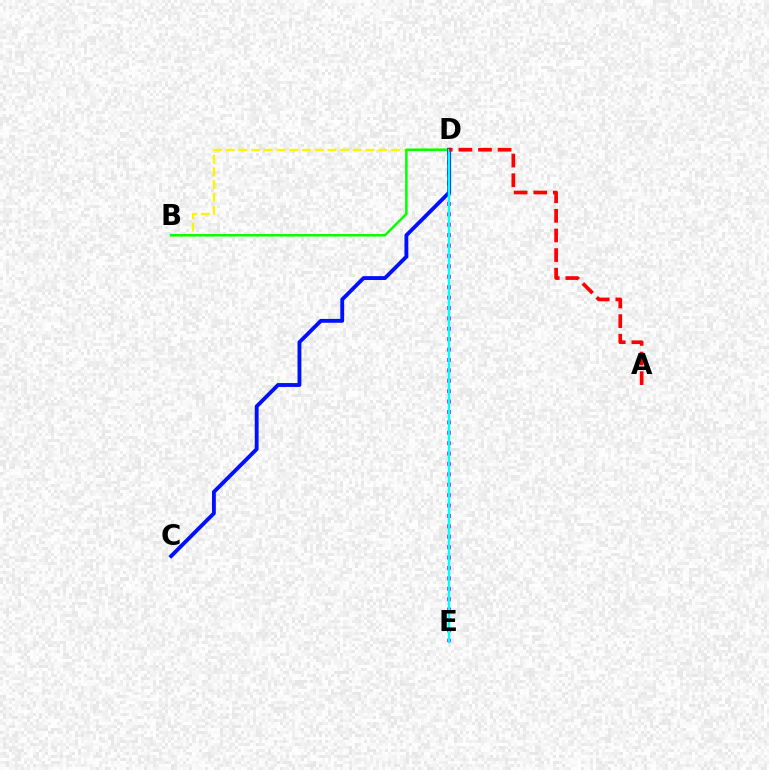{('B', 'D'): [{'color': '#fcf500', 'line_style': 'dashed', 'thickness': 1.73}, {'color': '#08ff00', 'line_style': 'solid', 'thickness': 1.82}], ('D', 'E'): [{'color': '#ee00ff', 'line_style': 'dotted', 'thickness': 2.83}, {'color': '#00fff6', 'line_style': 'solid', 'thickness': 1.78}], ('C', 'D'): [{'color': '#0010ff', 'line_style': 'solid', 'thickness': 2.78}], ('A', 'D'): [{'color': '#ff0000', 'line_style': 'dashed', 'thickness': 2.66}]}